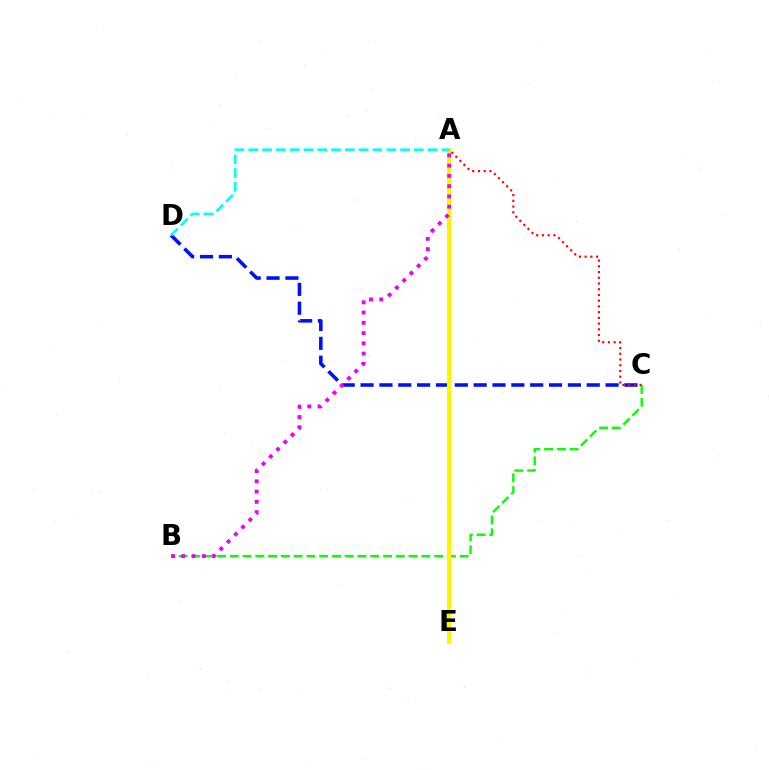{('B', 'C'): [{'color': '#08ff00', 'line_style': 'dashed', 'thickness': 1.74}], ('C', 'D'): [{'color': '#0010ff', 'line_style': 'dashed', 'thickness': 2.56}], ('A', 'E'): [{'color': '#fcf500', 'line_style': 'solid', 'thickness': 2.95}], ('A', 'C'): [{'color': '#ff0000', 'line_style': 'dotted', 'thickness': 1.56}], ('A', 'B'): [{'color': '#ee00ff', 'line_style': 'dotted', 'thickness': 2.79}], ('A', 'D'): [{'color': '#00fff6', 'line_style': 'dashed', 'thickness': 1.87}]}